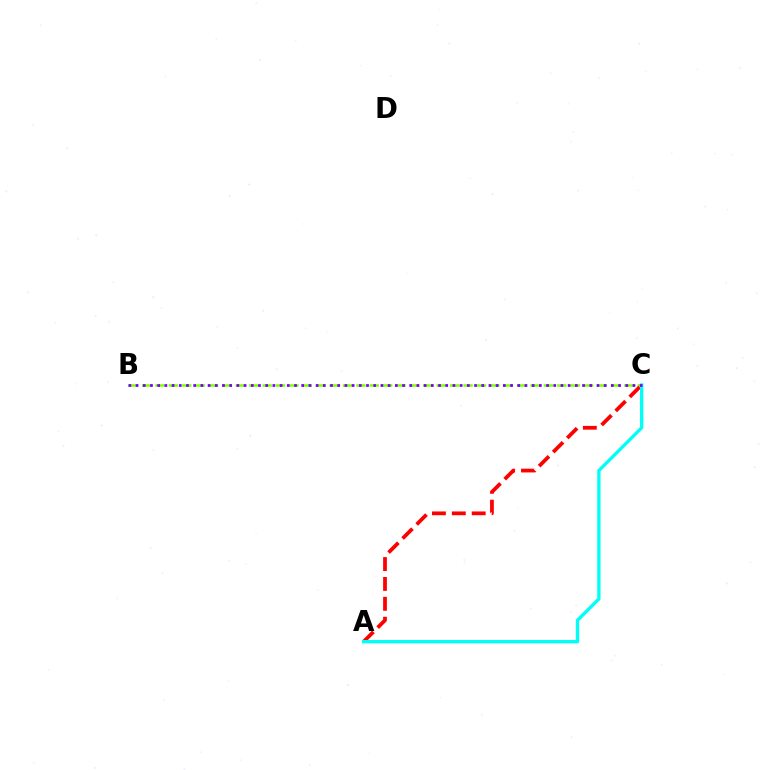{('B', 'C'): [{'color': '#84ff00', 'line_style': 'dashed', 'thickness': 1.82}, {'color': '#7200ff', 'line_style': 'dotted', 'thickness': 1.96}], ('A', 'C'): [{'color': '#ff0000', 'line_style': 'dashed', 'thickness': 2.7}, {'color': '#00fff6', 'line_style': 'solid', 'thickness': 2.4}]}